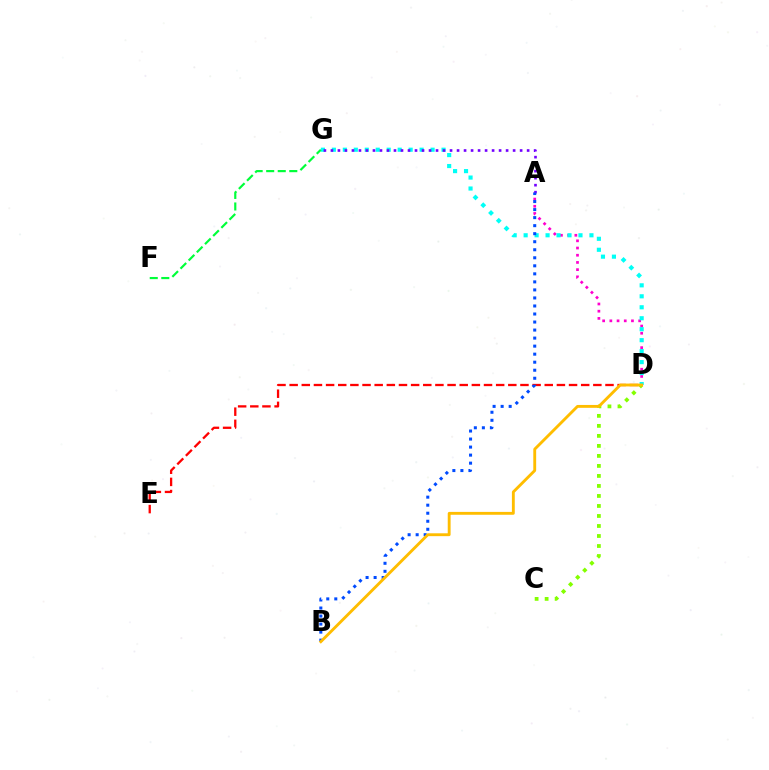{('A', 'D'): [{'color': '#ff00cf', 'line_style': 'dotted', 'thickness': 1.96}], ('D', 'G'): [{'color': '#00fff6', 'line_style': 'dotted', 'thickness': 2.98}], ('F', 'G'): [{'color': '#00ff39', 'line_style': 'dashed', 'thickness': 1.57}], ('A', 'G'): [{'color': '#7200ff', 'line_style': 'dotted', 'thickness': 1.9}], ('D', 'E'): [{'color': '#ff0000', 'line_style': 'dashed', 'thickness': 1.65}], ('A', 'B'): [{'color': '#004bff', 'line_style': 'dotted', 'thickness': 2.18}], ('C', 'D'): [{'color': '#84ff00', 'line_style': 'dotted', 'thickness': 2.72}], ('B', 'D'): [{'color': '#ffbd00', 'line_style': 'solid', 'thickness': 2.07}]}